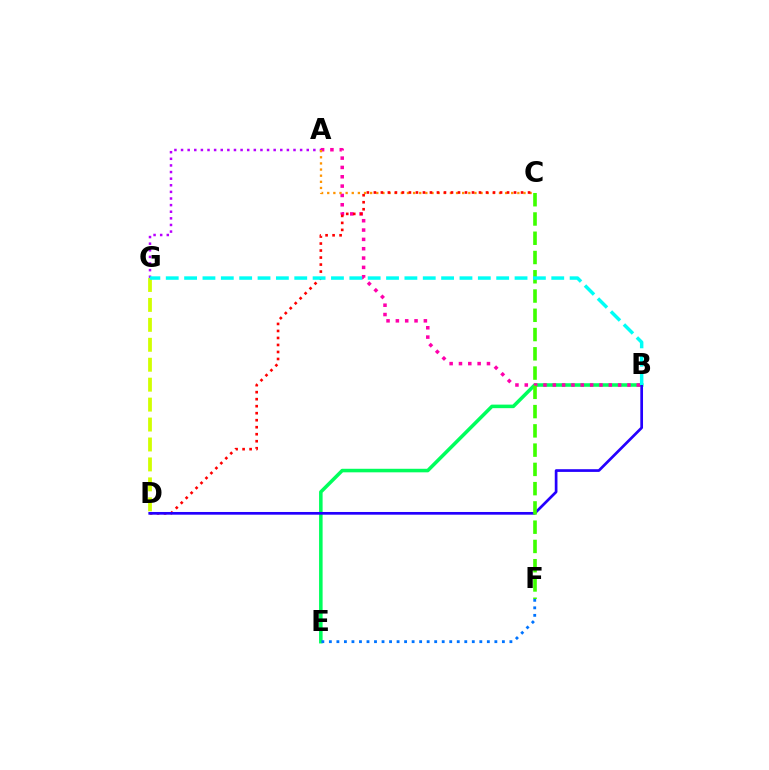{('A', 'G'): [{'color': '#b900ff', 'line_style': 'dotted', 'thickness': 1.8}], ('B', 'E'): [{'color': '#00ff5c', 'line_style': 'solid', 'thickness': 2.55}], ('A', 'B'): [{'color': '#ff00ac', 'line_style': 'dotted', 'thickness': 2.54}], ('A', 'C'): [{'color': '#ff9400', 'line_style': 'dotted', 'thickness': 1.67}], ('C', 'D'): [{'color': '#ff0000', 'line_style': 'dotted', 'thickness': 1.9}], ('E', 'F'): [{'color': '#0074ff', 'line_style': 'dotted', 'thickness': 2.04}], ('D', 'G'): [{'color': '#d1ff00', 'line_style': 'dashed', 'thickness': 2.71}], ('B', 'D'): [{'color': '#2500ff', 'line_style': 'solid', 'thickness': 1.95}], ('C', 'F'): [{'color': '#3dff00', 'line_style': 'dashed', 'thickness': 2.62}], ('B', 'G'): [{'color': '#00fff6', 'line_style': 'dashed', 'thickness': 2.49}]}